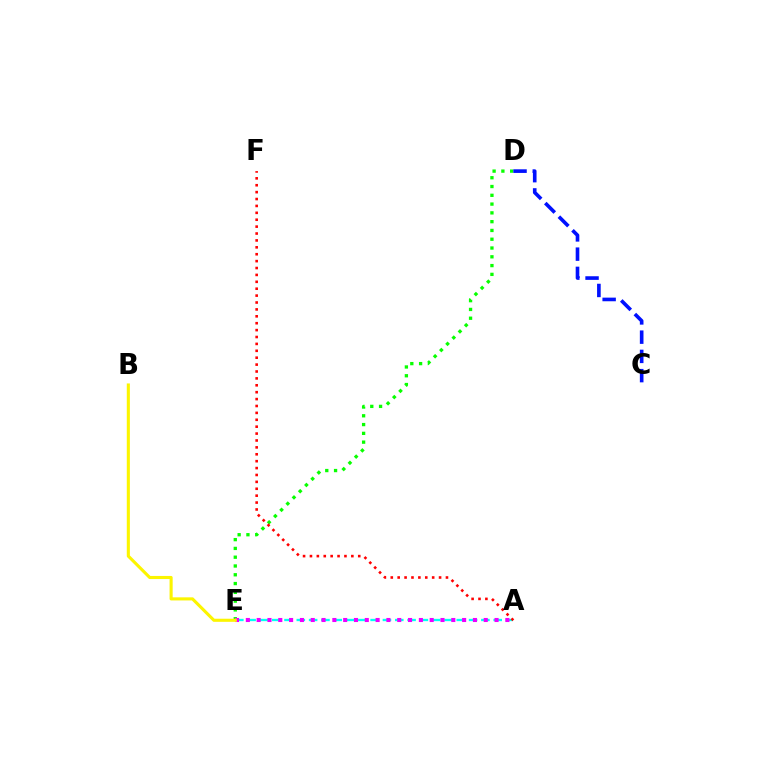{('A', 'E'): [{'color': '#00fff6', 'line_style': 'dashed', 'thickness': 1.67}, {'color': '#ee00ff', 'line_style': 'dotted', 'thickness': 2.94}], ('D', 'E'): [{'color': '#08ff00', 'line_style': 'dotted', 'thickness': 2.39}], ('B', 'E'): [{'color': '#fcf500', 'line_style': 'solid', 'thickness': 2.23}], ('C', 'D'): [{'color': '#0010ff', 'line_style': 'dashed', 'thickness': 2.61}], ('A', 'F'): [{'color': '#ff0000', 'line_style': 'dotted', 'thickness': 1.87}]}